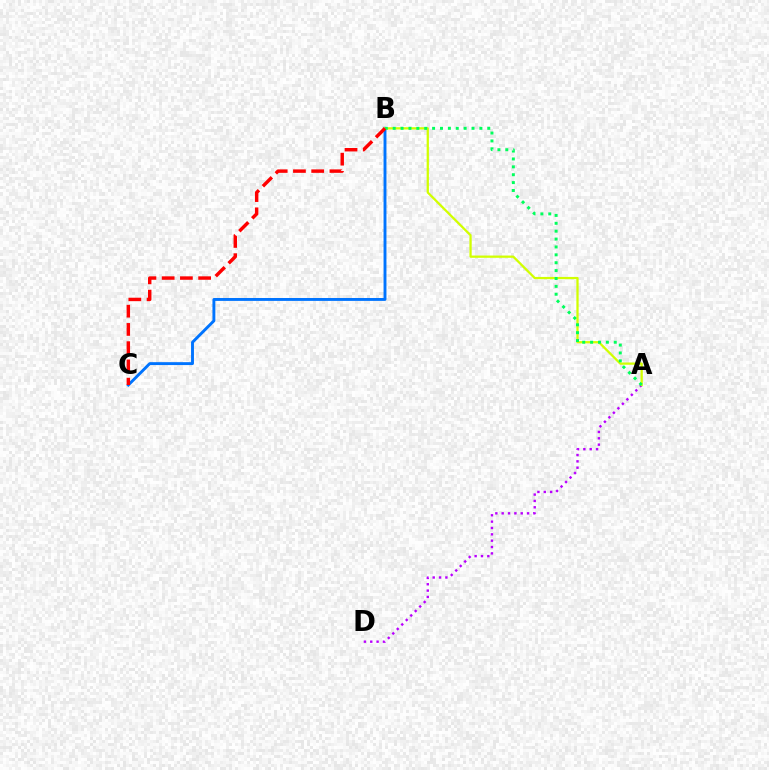{('A', 'D'): [{'color': '#b900ff', 'line_style': 'dotted', 'thickness': 1.72}], ('B', 'C'): [{'color': '#0074ff', 'line_style': 'solid', 'thickness': 2.09}, {'color': '#ff0000', 'line_style': 'dashed', 'thickness': 2.48}], ('A', 'B'): [{'color': '#d1ff00', 'line_style': 'solid', 'thickness': 1.63}, {'color': '#00ff5c', 'line_style': 'dotted', 'thickness': 2.14}]}